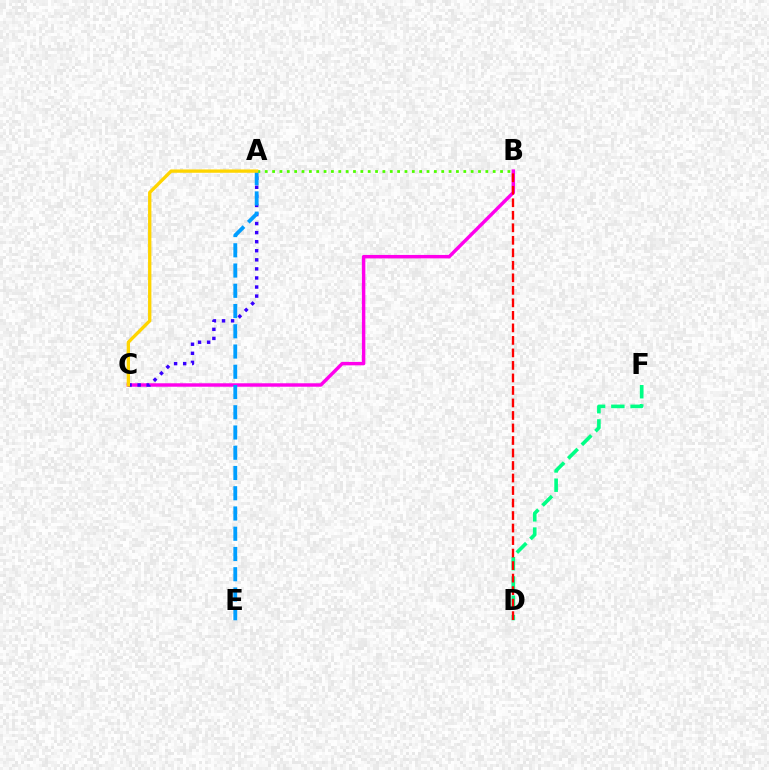{('B', 'C'): [{'color': '#ff00ed', 'line_style': 'solid', 'thickness': 2.48}], ('A', 'B'): [{'color': '#4fff00', 'line_style': 'dotted', 'thickness': 2.0}], ('A', 'C'): [{'color': '#3700ff', 'line_style': 'dotted', 'thickness': 2.46}, {'color': '#ffd500', 'line_style': 'solid', 'thickness': 2.4}], ('A', 'E'): [{'color': '#009eff', 'line_style': 'dashed', 'thickness': 2.75}], ('D', 'F'): [{'color': '#00ff86', 'line_style': 'dashed', 'thickness': 2.61}], ('B', 'D'): [{'color': '#ff0000', 'line_style': 'dashed', 'thickness': 1.7}]}